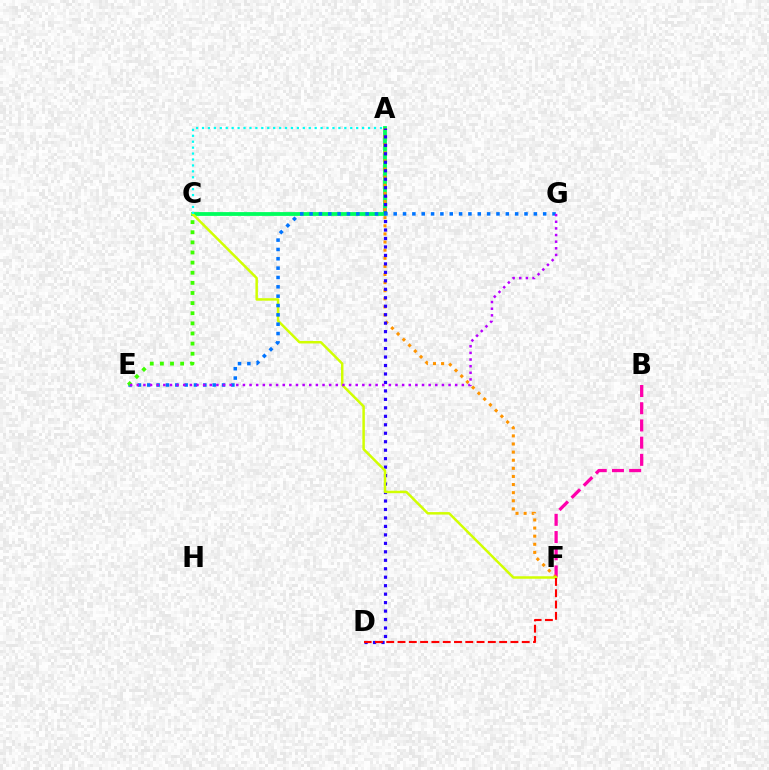{('A', 'C'): [{'color': '#00ff5c', 'line_style': 'solid', 'thickness': 2.73}, {'color': '#00fff6', 'line_style': 'dotted', 'thickness': 1.61}], ('B', 'F'): [{'color': '#ff00ac', 'line_style': 'dashed', 'thickness': 2.34}], ('A', 'F'): [{'color': '#ff9400', 'line_style': 'dotted', 'thickness': 2.2}], ('A', 'D'): [{'color': '#2500ff', 'line_style': 'dotted', 'thickness': 2.3}], ('C', 'F'): [{'color': '#d1ff00', 'line_style': 'solid', 'thickness': 1.79}], ('D', 'F'): [{'color': '#ff0000', 'line_style': 'dashed', 'thickness': 1.53}], ('E', 'G'): [{'color': '#0074ff', 'line_style': 'dotted', 'thickness': 2.54}, {'color': '#b900ff', 'line_style': 'dotted', 'thickness': 1.8}], ('C', 'E'): [{'color': '#3dff00', 'line_style': 'dotted', 'thickness': 2.75}]}